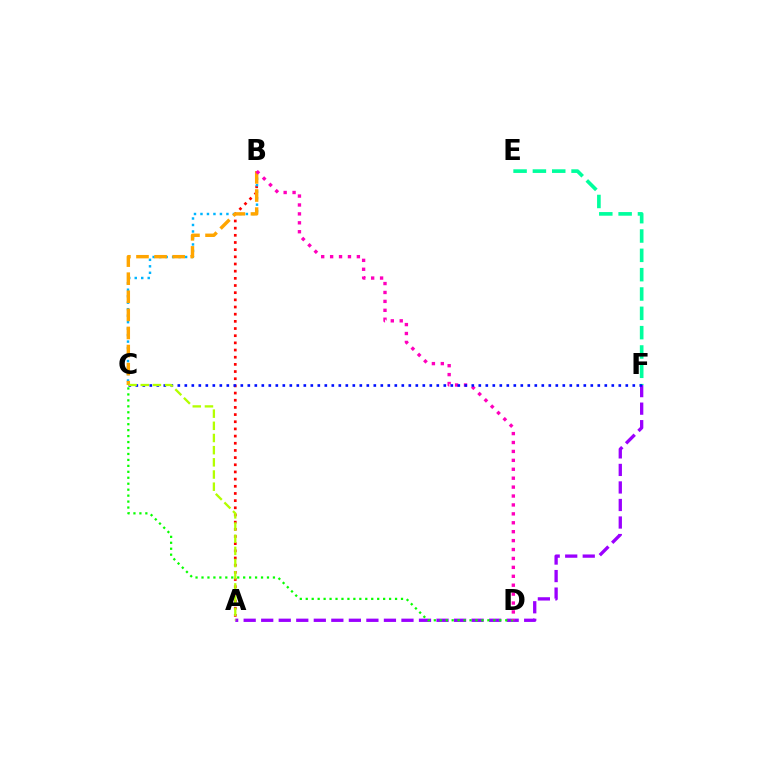{('A', 'F'): [{'color': '#9b00ff', 'line_style': 'dashed', 'thickness': 2.38}], ('A', 'B'): [{'color': '#ff0000', 'line_style': 'dotted', 'thickness': 1.95}], ('E', 'F'): [{'color': '#00ff9d', 'line_style': 'dashed', 'thickness': 2.63}], ('B', 'C'): [{'color': '#00b5ff', 'line_style': 'dotted', 'thickness': 1.76}, {'color': '#ffa500', 'line_style': 'dashed', 'thickness': 2.46}], ('C', 'D'): [{'color': '#08ff00', 'line_style': 'dotted', 'thickness': 1.62}], ('B', 'D'): [{'color': '#ff00bd', 'line_style': 'dotted', 'thickness': 2.42}], ('C', 'F'): [{'color': '#0010ff', 'line_style': 'dotted', 'thickness': 1.9}], ('A', 'C'): [{'color': '#b3ff00', 'line_style': 'dashed', 'thickness': 1.65}]}